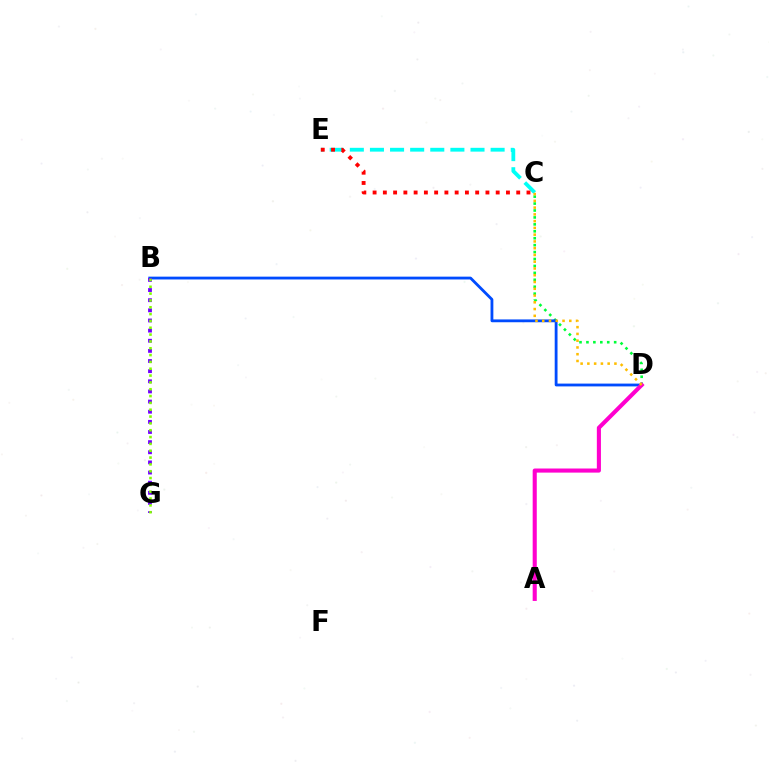{('C', 'D'): [{'color': '#00ff39', 'line_style': 'dotted', 'thickness': 1.88}, {'color': '#ffbd00', 'line_style': 'dotted', 'thickness': 1.84}], ('B', 'D'): [{'color': '#004bff', 'line_style': 'solid', 'thickness': 2.03}], ('C', 'E'): [{'color': '#00fff6', 'line_style': 'dashed', 'thickness': 2.73}, {'color': '#ff0000', 'line_style': 'dotted', 'thickness': 2.79}], ('B', 'G'): [{'color': '#7200ff', 'line_style': 'dotted', 'thickness': 2.75}, {'color': '#84ff00', 'line_style': 'dotted', 'thickness': 1.86}], ('A', 'D'): [{'color': '#ff00cf', 'line_style': 'solid', 'thickness': 2.95}]}